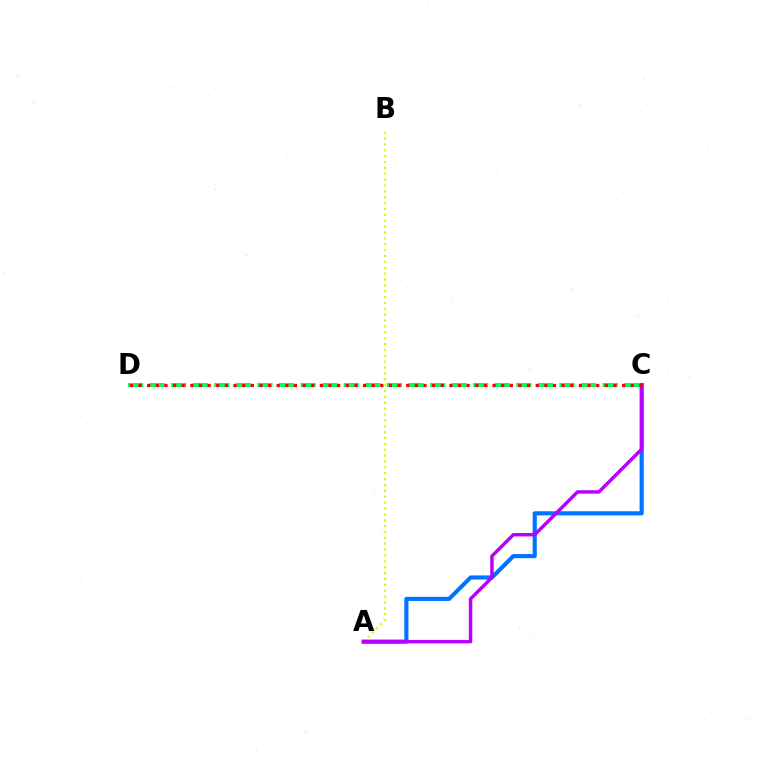{('A', 'B'): [{'color': '#d1ff00', 'line_style': 'dotted', 'thickness': 1.6}], ('A', 'C'): [{'color': '#0074ff', 'line_style': 'solid', 'thickness': 2.98}, {'color': '#b900ff', 'line_style': 'solid', 'thickness': 2.48}], ('C', 'D'): [{'color': '#00ff5c', 'line_style': 'dashed', 'thickness': 2.93}, {'color': '#ff0000', 'line_style': 'dotted', 'thickness': 2.35}]}